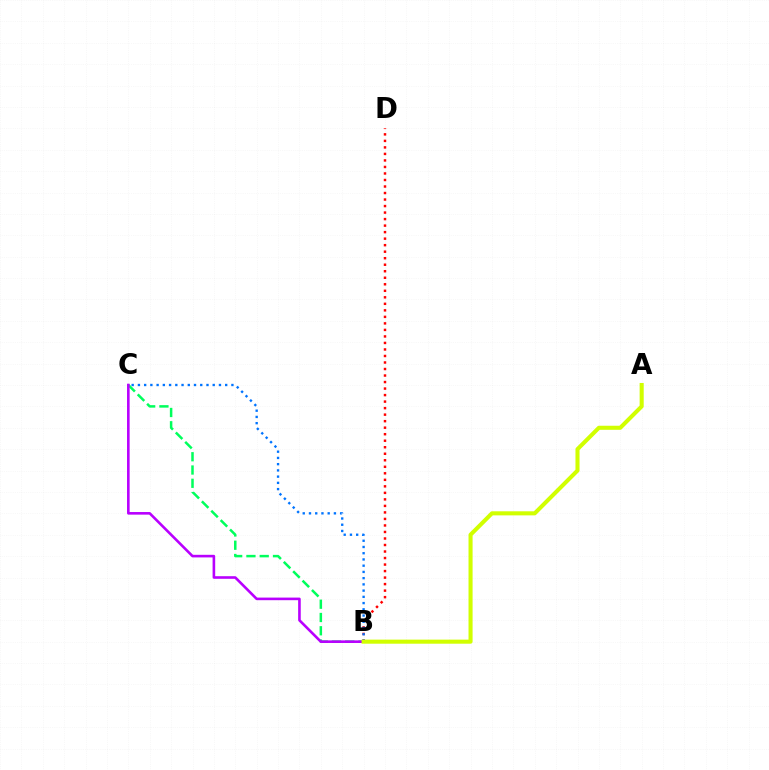{('B', 'C'): [{'color': '#00ff5c', 'line_style': 'dashed', 'thickness': 1.8}, {'color': '#b900ff', 'line_style': 'solid', 'thickness': 1.88}, {'color': '#0074ff', 'line_style': 'dotted', 'thickness': 1.69}], ('B', 'D'): [{'color': '#ff0000', 'line_style': 'dotted', 'thickness': 1.77}], ('A', 'B'): [{'color': '#d1ff00', 'line_style': 'solid', 'thickness': 2.93}]}